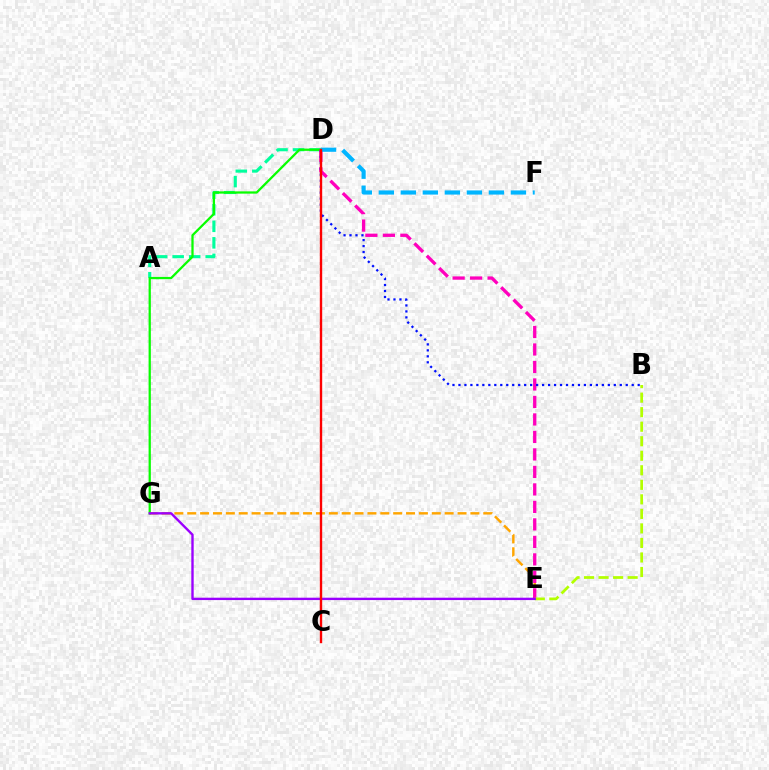{('A', 'D'): [{'color': '#00ff9d', 'line_style': 'dashed', 'thickness': 2.24}], ('E', 'G'): [{'color': '#ffa500', 'line_style': 'dashed', 'thickness': 1.75}, {'color': '#9b00ff', 'line_style': 'solid', 'thickness': 1.71}], ('D', 'G'): [{'color': '#08ff00', 'line_style': 'solid', 'thickness': 1.63}], ('D', 'E'): [{'color': '#ff00bd', 'line_style': 'dashed', 'thickness': 2.38}], ('B', 'E'): [{'color': '#b3ff00', 'line_style': 'dashed', 'thickness': 1.97}], ('B', 'D'): [{'color': '#0010ff', 'line_style': 'dotted', 'thickness': 1.62}], ('D', 'F'): [{'color': '#00b5ff', 'line_style': 'dashed', 'thickness': 2.99}], ('C', 'D'): [{'color': '#ff0000', 'line_style': 'solid', 'thickness': 1.71}]}